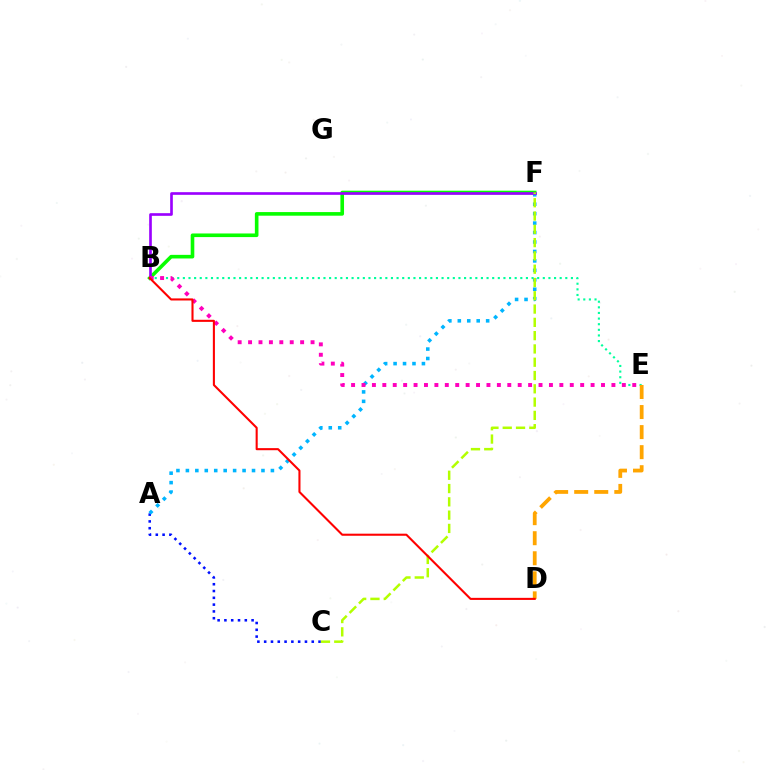{('B', 'F'): [{'color': '#08ff00', 'line_style': 'solid', 'thickness': 2.6}, {'color': '#9b00ff', 'line_style': 'solid', 'thickness': 1.91}], ('A', 'C'): [{'color': '#0010ff', 'line_style': 'dotted', 'thickness': 1.85}], ('B', 'E'): [{'color': '#00ff9d', 'line_style': 'dotted', 'thickness': 1.53}, {'color': '#ff00bd', 'line_style': 'dotted', 'thickness': 2.83}], ('A', 'F'): [{'color': '#00b5ff', 'line_style': 'dotted', 'thickness': 2.57}], ('D', 'E'): [{'color': '#ffa500', 'line_style': 'dashed', 'thickness': 2.72}], ('C', 'F'): [{'color': '#b3ff00', 'line_style': 'dashed', 'thickness': 1.81}], ('B', 'D'): [{'color': '#ff0000', 'line_style': 'solid', 'thickness': 1.5}]}